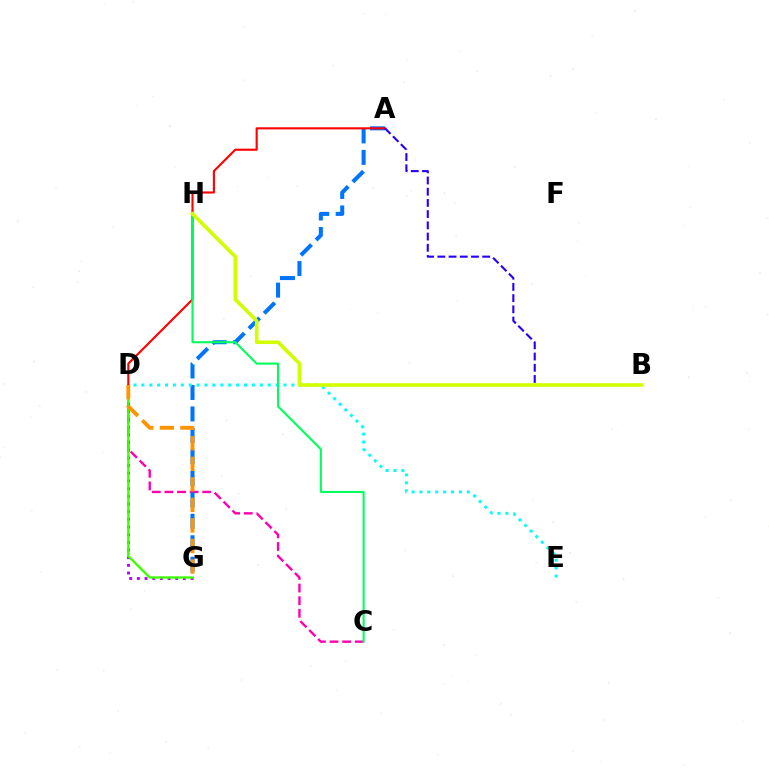{('C', 'D'): [{'color': '#ff00ac', 'line_style': 'dashed', 'thickness': 1.71}], ('D', 'G'): [{'color': '#b900ff', 'line_style': 'dotted', 'thickness': 2.08}, {'color': '#3dff00', 'line_style': 'solid', 'thickness': 1.7}, {'color': '#ff9400', 'line_style': 'dashed', 'thickness': 2.79}], ('A', 'G'): [{'color': '#0074ff', 'line_style': 'dashed', 'thickness': 2.92}], ('D', 'E'): [{'color': '#00fff6', 'line_style': 'dotted', 'thickness': 2.15}], ('A', 'D'): [{'color': '#ff0000', 'line_style': 'solid', 'thickness': 1.53}], ('C', 'H'): [{'color': '#00ff5c', 'line_style': 'solid', 'thickness': 1.51}], ('A', 'B'): [{'color': '#2500ff', 'line_style': 'dashed', 'thickness': 1.52}], ('B', 'H'): [{'color': '#d1ff00', 'line_style': 'solid', 'thickness': 2.6}]}